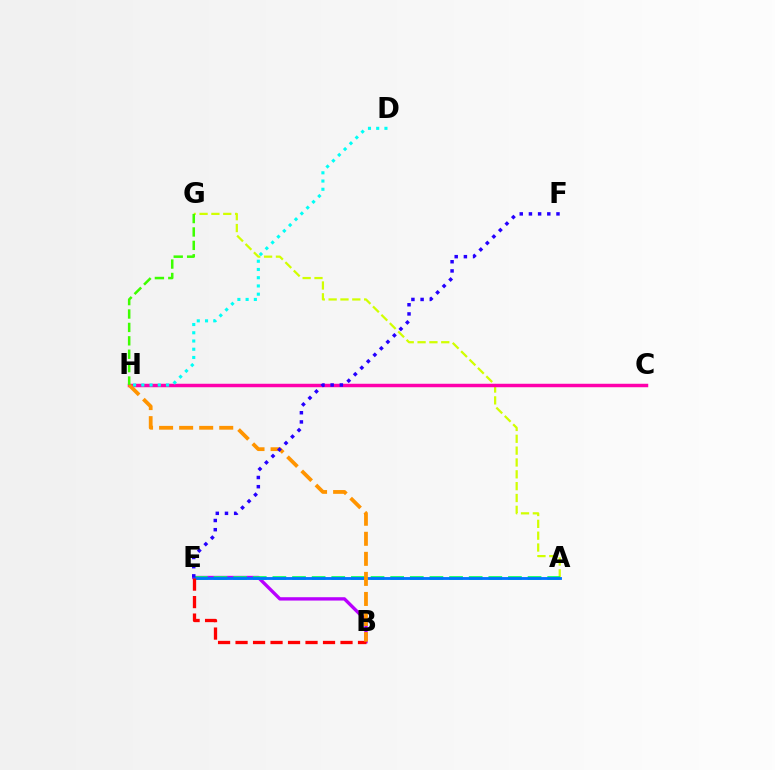{('A', 'G'): [{'color': '#d1ff00', 'line_style': 'dashed', 'thickness': 1.61}], ('B', 'E'): [{'color': '#b900ff', 'line_style': 'solid', 'thickness': 2.4}, {'color': '#ff0000', 'line_style': 'dashed', 'thickness': 2.38}], ('A', 'E'): [{'color': '#00ff5c', 'line_style': 'dashed', 'thickness': 2.67}, {'color': '#0074ff', 'line_style': 'solid', 'thickness': 2.04}], ('C', 'H'): [{'color': '#ff00ac', 'line_style': 'solid', 'thickness': 2.49}], ('B', 'H'): [{'color': '#ff9400', 'line_style': 'dashed', 'thickness': 2.72}], ('E', 'F'): [{'color': '#2500ff', 'line_style': 'dotted', 'thickness': 2.5}], ('G', 'H'): [{'color': '#3dff00', 'line_style': 'dashed', 'thickness': 1.82}], ('D', 'H'): [{'color': '#00fff6', 'line_style': 'dotted', 'thickness': 2.24}]}